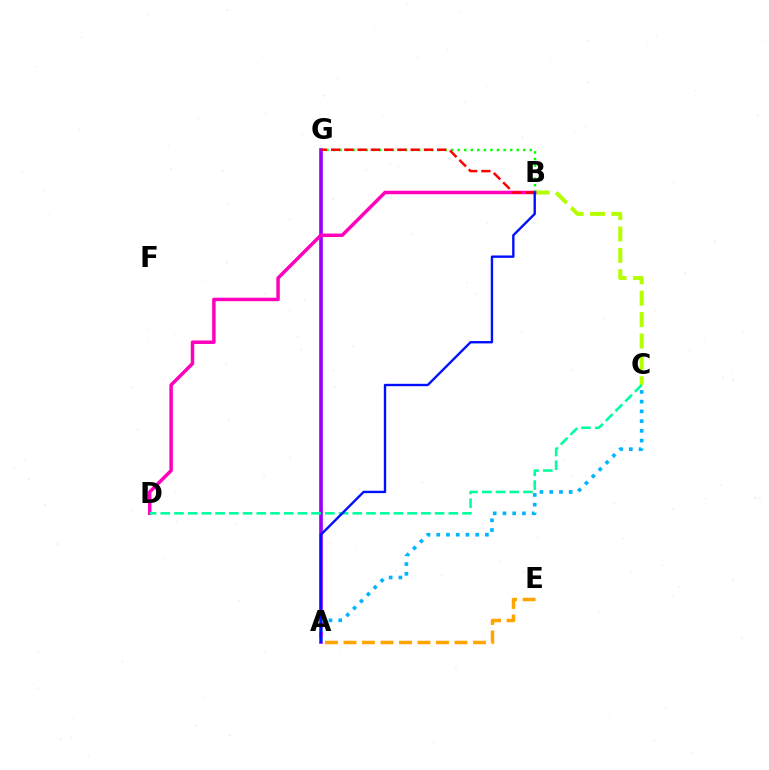{('B', 'C'): [{'color': '#b3ff00', 'line_style': 'dashed', 'thickness': 2.91}], ('A', 'G'): [{'color': '#9b00ff', 'line_style': 'solid', 'thickness': 2.64}], ('A', 'C'): [{'color': '#00b5ff', 'line_style': 'dotted', 'thickness': 2.64}], ('B', 'D'): [{'color': '#ff00bd', 'line_style': 'solid', 'thickness': 2.51}], ('B', 'G'): [{'color': '#08ff00', 'line_style': 'dotted', 'thickness': 1.78}, {'color': '#ff0000', 'line_style': 'dashed', 'thickness': 1.8}], ('C', 'D'): [{'color': '#00ff9d', 'line_style': 'dashed', 'thickness': 1.86}], ('A', 'E'): [{'color': '#ffa500', 'line_style': 'dashed', 'thickness': 2.51}], ('A', 'B'): [{'color': '#0010ff', 'line_style': 'solid', 'thickness': 1.71}]}